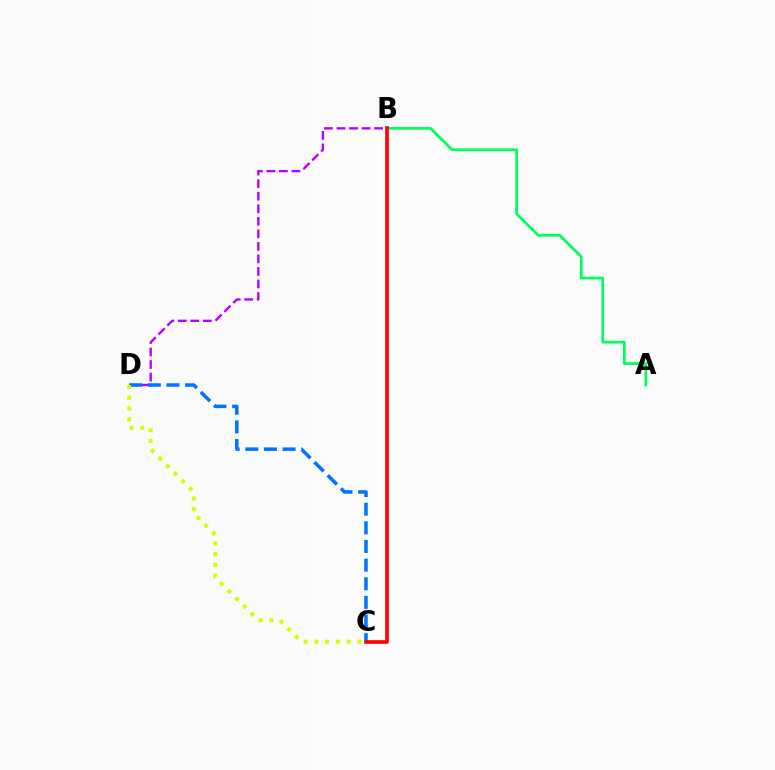{('B', 'D'): [{'color': '#b900ff', 'line_style': 'dashed', 'thickness': 1.7}], ('C', 'D'): [{'color': '#0074ff', 'line_style': 'dashed', 'thickness': 2.53}, {'color': '#d1ff00', 'line_style': 'dotted', 'thickness': 2.93}], ('A', 'B'): [{'color': '#00ff5c', 'line_style': 'solid', 'thickness': 1.97}], ('B', 'C'): [{'color': '#ff0000', 'line_style': 'solid', 'thickness': 2.62}]}